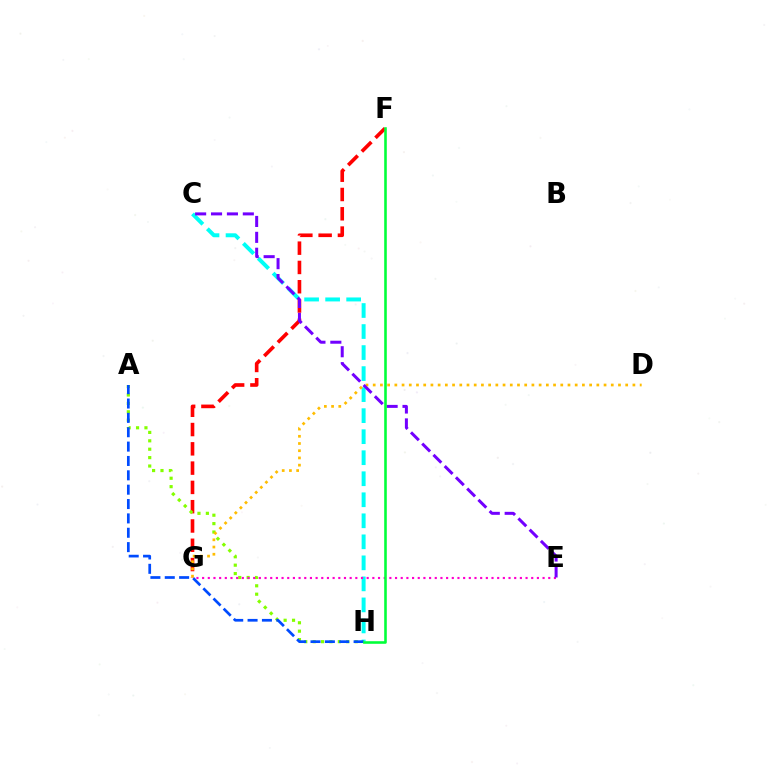{('C', 'H'): [{'color': '#00fff6', 'line_style': 'dashed', 'thickness': 2.86}], ('F', 'G'): [{'color': '#ff0000', 'line_style': 'dashed', 'thickness': 2.62}], ('A', 'H'): [{'color': '#84ff00', 'line_style': 'dotted', 'thickness': 2.28}, {'color': '#004bff', 'line_style': 'dashed', 'thickness': 1.95}], ('D', 'G'): [{'color': '#ffbd00', 'line_style': 'dotted', 'thickness': 1.96}], ('E', 'G'): [{'color': '#ff00cf', 'line_style': 'dotted', 'thickness': 1.54}], ('C', 'E'): [{'color': '#7200ff', 'line_style': 'dashed', 'thickness': 2.16}], ('F', 'H'): [{'color': '#00ff39', 'line_style': 'solid', 'thickness': 1.86}]}